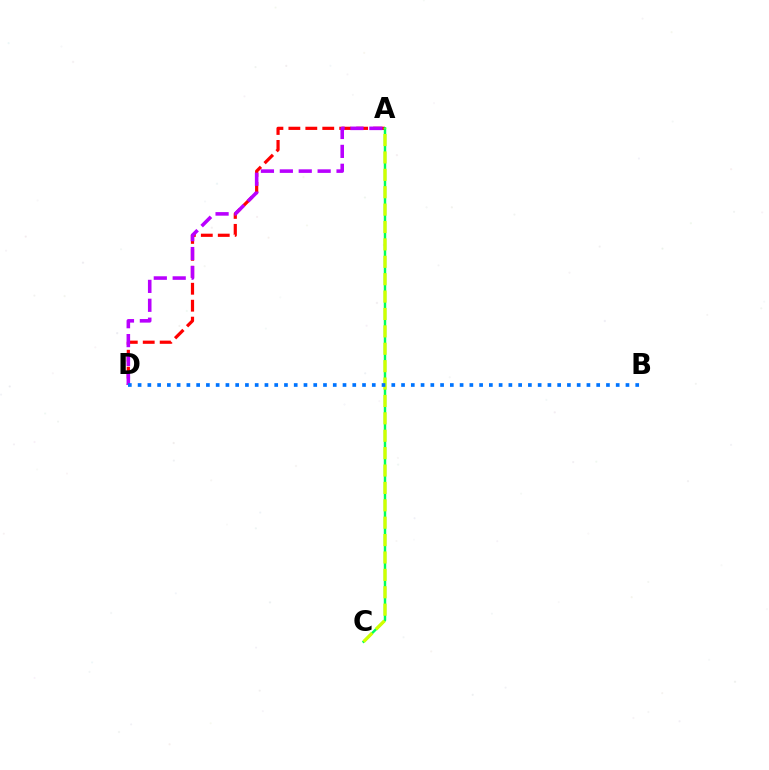{('A', 'D'): [{'color': '#ff0000', 'line_style': 'dashed', 'thickness': 2.3}, {'color': '#b900ff', 'line_style': 'dashed', 'thickness': 2.57}], ('A', 'C'): [{'color': '#00ff5c', 'line_style': 'solid', 'thickness': 1.77}, {'color': '#d1ff00', 'line_style': 'dashed', 'thickness': 2.36}], ('B', 'D'): [{'color': '#0074ff', 'line_style': 'dotted', 'thickness': 2.65}]}